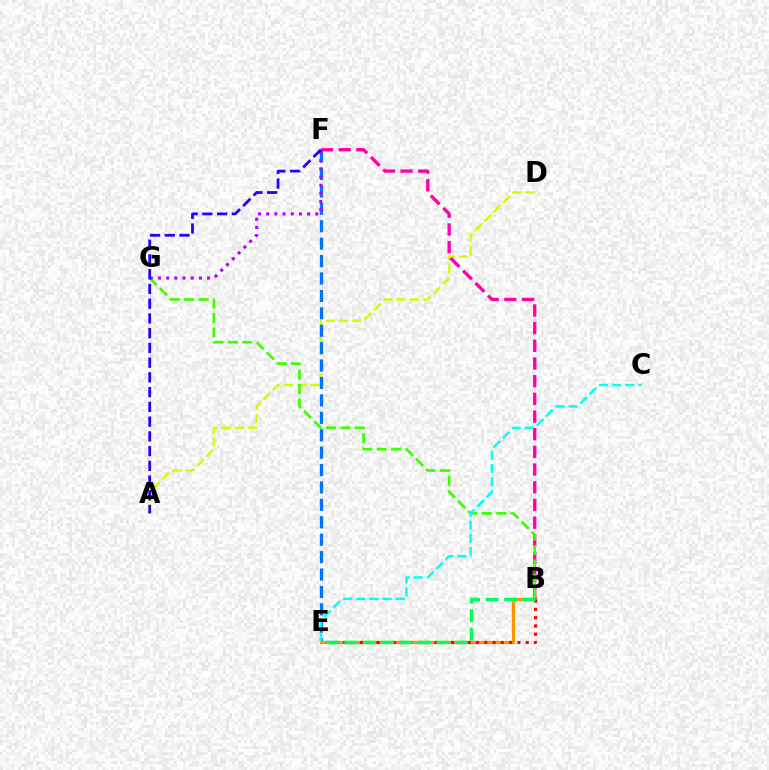{('A', 'D'): [{'color': '#d1ff00', 'line_style': 'dashed', 'thickness': 1.8}], ('E', 'F'): [{'color': '#0074ff', 'line_style': 'dashed', 'thickness': 2.37}], ('B', 'E'): [{'color': '#ff9400', 'line_style': 'solid', 'thickness': 2.29}, {'color': '#ff0000', 'line_style': 'dotted', 'thickness': 2.25}, {'color': '#00ff5c', 'line_style': 'dashed', 'thickness': 2.51}], ('B', 'F'): [{'color': '#ff00ac', 'line_style': 'dashed', 'thickness': 2.4}], ('B', 'G'): [{'color': '#3dff00', 'line_style': 'dashed', 'thickness': 1.96}], ('F', 'G'): [{'color': '#b900ff', 'line_style': 'dotted', 'thickness': 2.22}], ('C', 'E'): [{'color': '#00fff6', 'line_style': 'dashed', 'thickness': 1.78}], ('A', 'F'): [{'color': '#2500ff', 'line_style': 'dashed', 'thickness': 2.0}]}